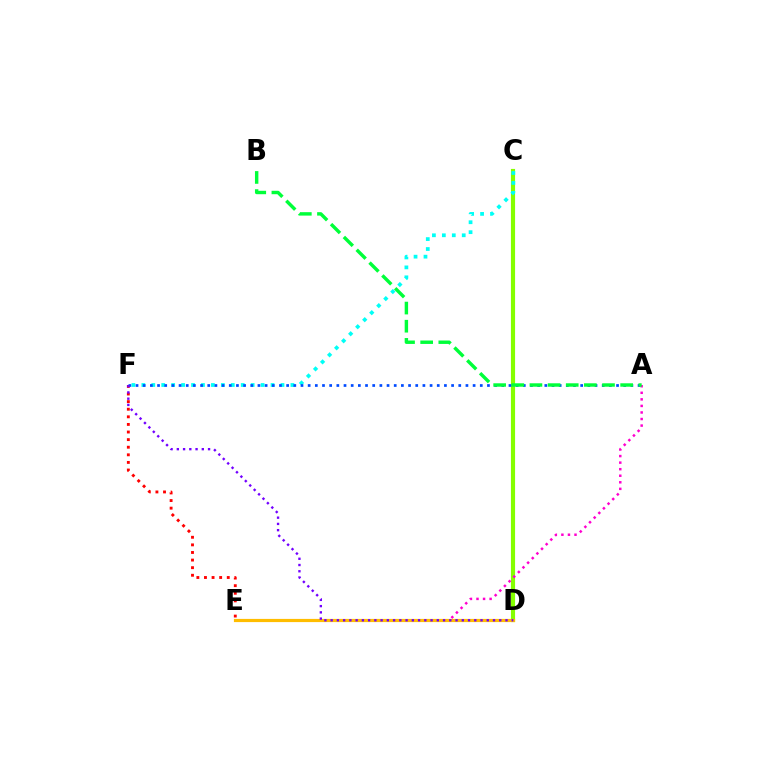{('C', 'D'): [{'color': '#84ff00', 'line_style': 'solid', 'thickness': 2.99}], ('A', 'E'): [{'color': '#ff00cf', 'line_style': 'dotted', 'thickness': 1.78}], ('E', 'F'): [{'color': '#ff0000', 'line_style': 'dotted', 'thickness': 2.06}], ('C', 'F'): [{'color': '#00fff6', 'line_style': 'dotted', 'thickness': 2.7}], ('D', 'E'): [{'color': '#ffbd00', 'line_style': 'solid', 'thickness': 2.3}], ('A', 'F'): [{'color': '#004bff', 'line_style': 'dotted', 'thickness': 1.95}], ('D', 'F'): [{'color': '#7200ff', 'line_style': 'dotted', 'thickness': 1.7}], ('A', 'B'): [{'color': '#00ff39', 'line_style': 'dashed', 'thickness': 2.46}]}